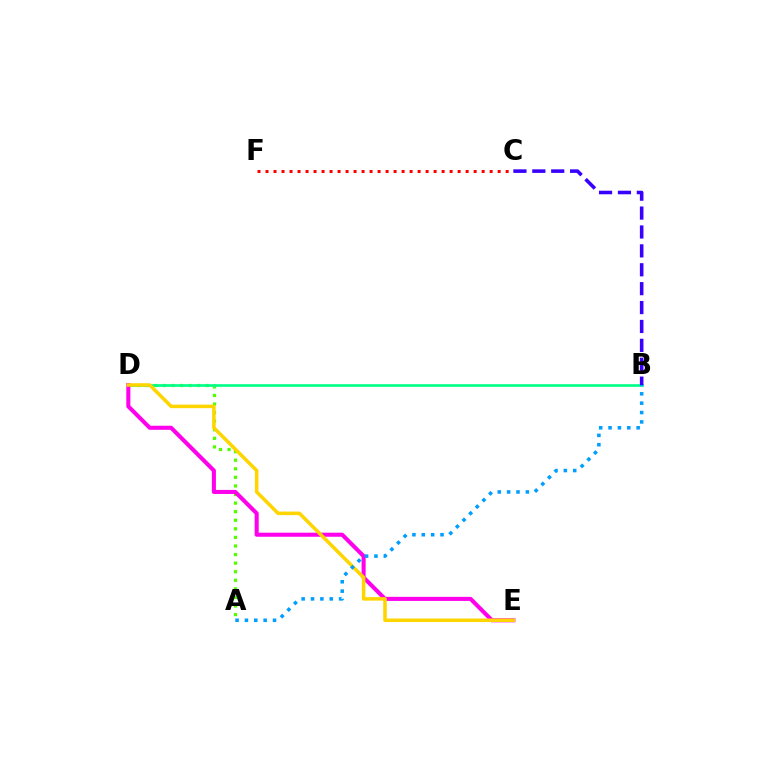{('A', 'D'): [{'color': '#4fff00', 'line_style': 'dotted', 'thickness': 2.33}], ('B', 'D'): [{'color': '#00ff86', 'line_style': 'solid', 'thickness': 1.9}], ('D', 'E'): [{'color': '#ff00ed', 'line_style': 'solid', 'thickness': 2.93}, {'color': '#ffd500', 'line_style': 'solid', 'thickness': 2.54}], ('B', 'C'): [{'color': '#3700ff', 'line_style': 'dashed', 'thickness': 2.57}], ('A', 'B'): [{'color': '#009eff', 'line_style': 'dotted', 'thickness': 2.55}], ('C', 'F'): [{'color': '#ff0000', 'line_style': 'dotted', 'thickness': 2.17}]}